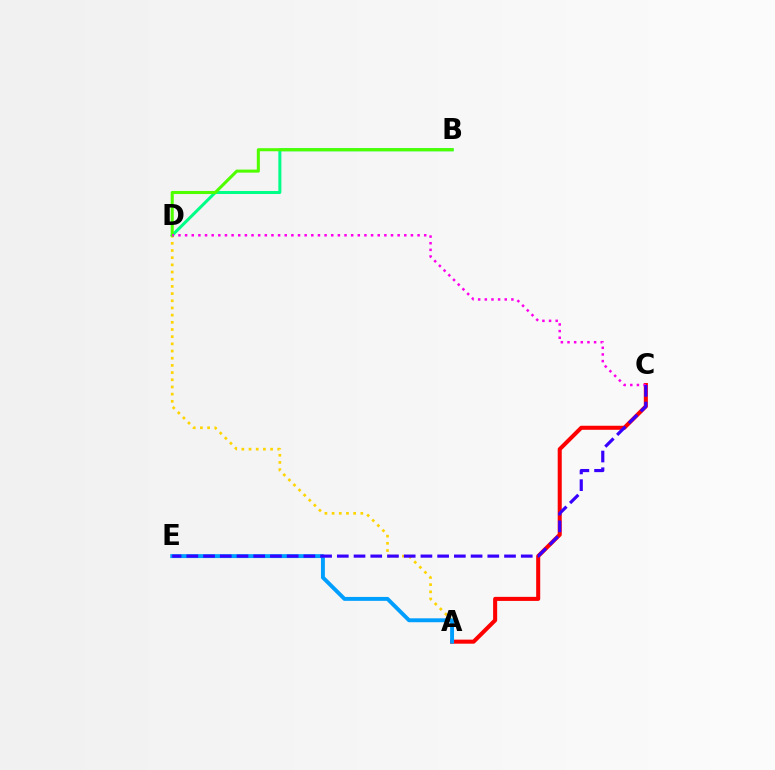{('B', 'D'): [{'color': '#00ff86', 'line_style': 'solid', 'thickness': 2.18}, {'color': '#4fff00', 'line_style': 'solid', 'thickness': 2.2}], ('A', 'D'): [{'color': '#ffd500', 'line_style': 'dotted', 'thickness': 1.95}], ('A', 'C'): [{'color': '#ff0000', 'line_style': 'solid', 'thickness': 2.91}], ('C', 'D'): [{'color': '#ff00ed', 'line_style': 'dotted', 'thickness': 1.8}], ('A', 'E'): [{'color': '#009eff', 'line_style': 'solid', 'thickness': 2.82}], ('C', 'E'): [{'color': '#3700ff', 'line_style': 'dashed', 'thickness': 2.27}]}